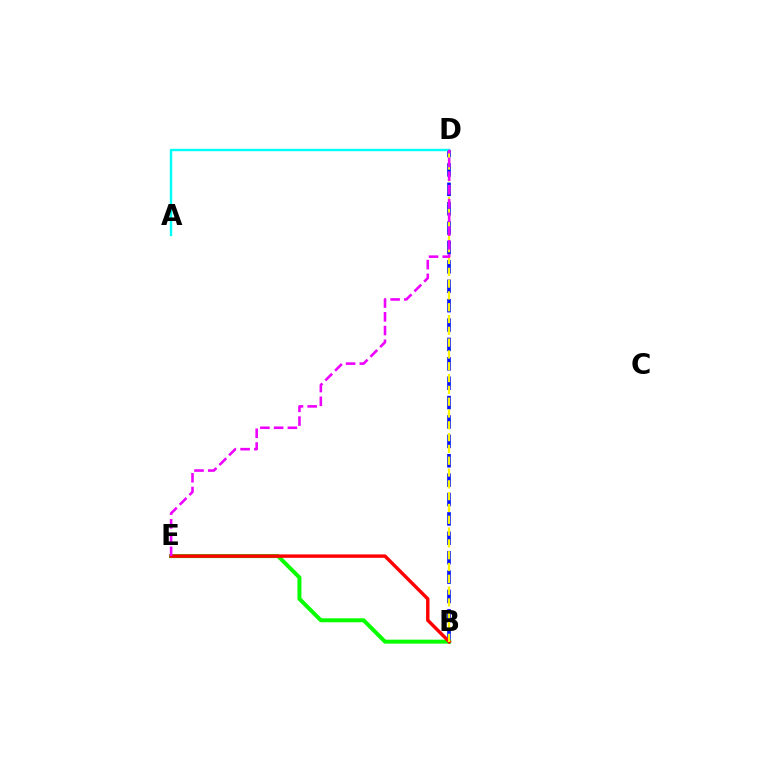{('B', 'D'): [{'color': '#0010ff', 'line_style': 'dashed', 'thickness': 2.63}, {'color': '#fcf500', 'line_style': 'dashed', 'thickness': 1.6}], ('B', 'E'): [{'color': '#08ff00', 'line_style': 'solid', 'thickness': 2.86}, {'color': '#ff0000', 'line_style': 'solid', 'thickness': 2.47}], ('A', 'D'): [{'color': '#00fff6', 'line_style': 'solid', 'thickness': 1.73}], ('D', 'E'): [{'color': '#ee00ff', 'line_style': 'dashed', 'thickness': 1.87}]}